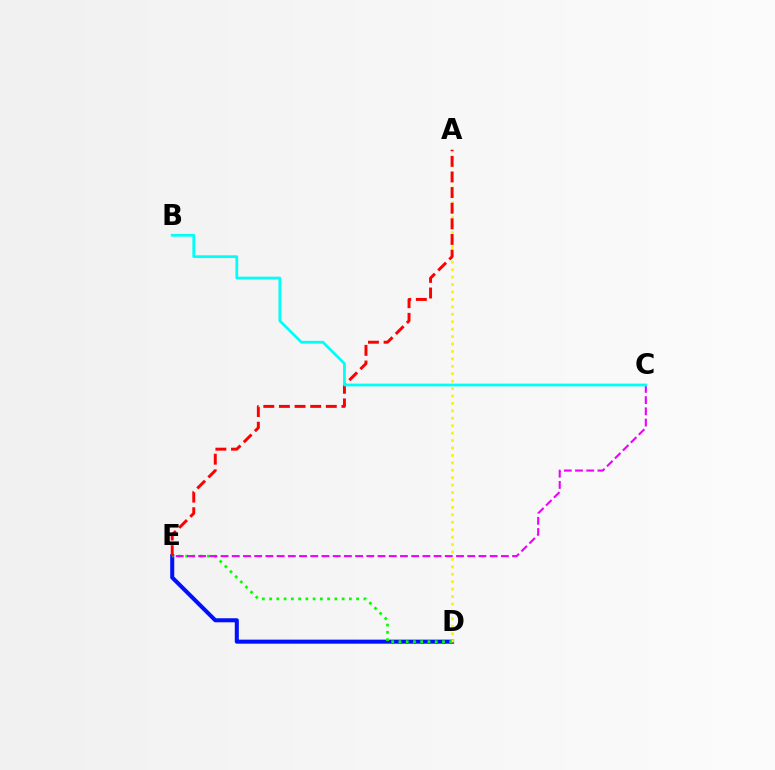{('D', 'E'): [{'color': '#0010ff', 'line_style': 'solid', 'thickness': 2.91}, {'color': '#08ff00', 'line_style': 'dotted', 'thickness': 1.97}], ('A', 'D'): [{'color': '#fcf500', 'line_style': 'dotted', 'thickness': 2.02}], ('C', 'E'): [{'color': '#ee00ff', 'line_style': 'dashed', 'thickness': 1.52}], ('A', 'E'): [{'color': '#ff0000', 'line_style': 'dashed', 'thickness': 2.12}], ('B', 'C'): [{'color': '#00fff6', 'line_style': 'solid', 'thickness': 2.0}]}